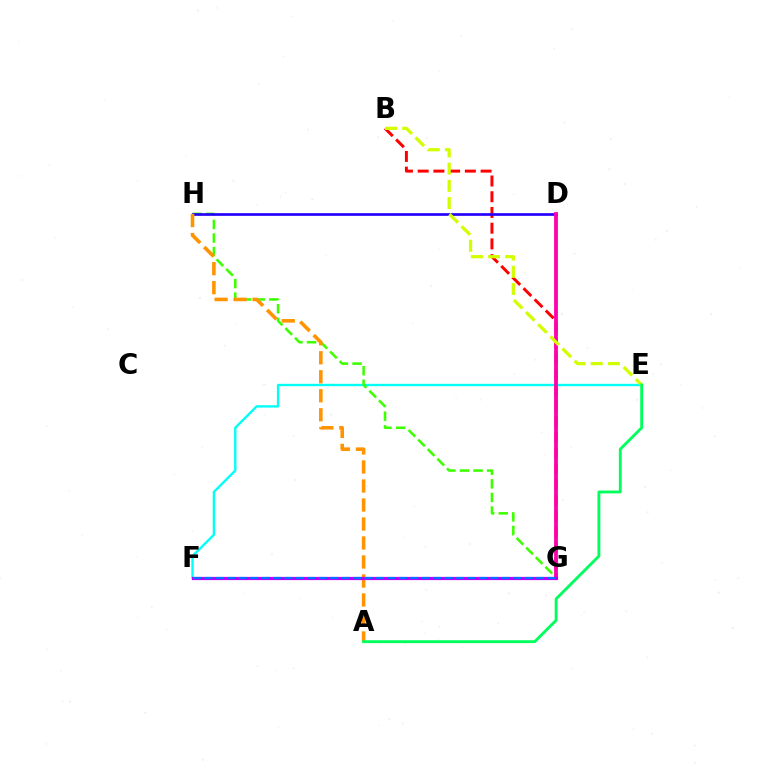{('B', 'G'): [{'color': '#ff0000', 'line_style': 'dashed', 'thickness': 2.14}], ('E', 'F'): [{'color': '#00fff6', 'line_style': 'solid', 'thickness': 1.71}], ('G', 'H'): [{'color': '#3dff00', 'line_style': 'dashed', 'thickness': 1.85}], ('D', 'H'): [{'color': '#2500ff', 'line_style': 'solid', 'thickness': 1.93}], ('D', 'G'): [{'color': '#ff00ac', 'line_style': 'solid', 'thickness': 2.72}], ('A', 'H'): [{'color': '#ff9400', 'line_style': 'dashed', 'thickness': 2.58}], ('F', 'G'): [{'color': '#b900ff', 'line_style': 'solid', 'thickness': 2.31}, {'color': '#0074ff', 'line_style': 'dashed', 'thickness': 1.55}], ('B', 'E'): [{'color': '#d1ff00', 'line_style': 'dashed', 'thickness': 2.34}], ('A', 'E'): [{'color': '#00ff5c', 'line_style': 'solid', 'thickness': 2.06}]}